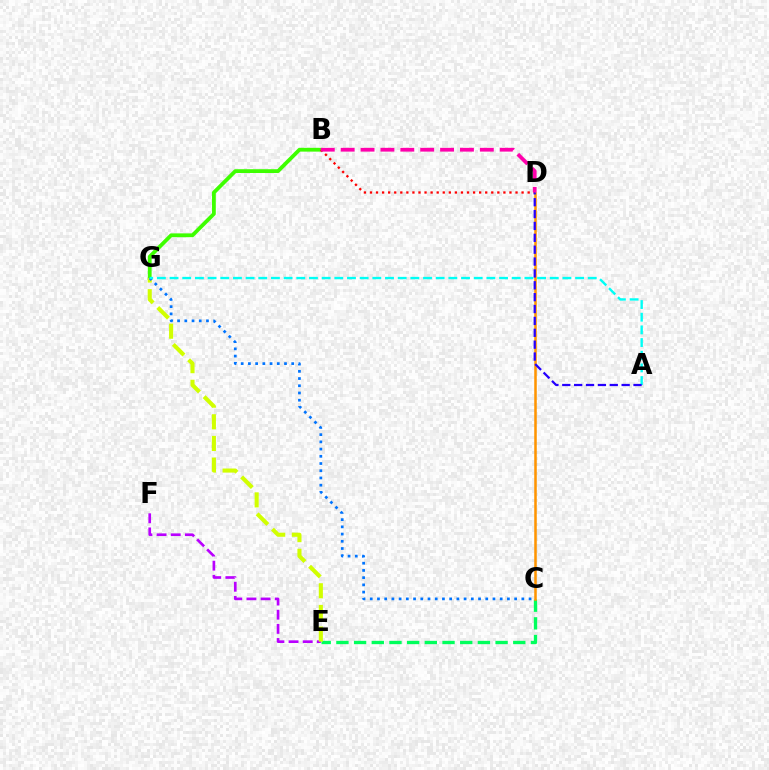{('C', 'E'): [{'color': '#00ff5c', 'line_style': 'dashed', 'thickness': 2.4}], ('B', 'G'): [{'color': '#3dff00', 'line_style': 'solid', 'thickness': 2.74}], ('C', 'D'): [{'color': '#ff9400', 'line_style': 'solid', 'thickness': 1.82}], ('E', 'F'): [{'color': '#b900ff', 'line_style': 'dashed', 'thickness': 1.92}], ('E', 'G'): [{'color': '#d1ff00', 'line_style': 'dashed', 'thickness': 2.94}], ('C', 'G'): [{'color': '#0074ff', 'line_style': 'dotted', 'thickness': 1.96}], ('A', 'G'): [{'color': '#00fff6', 'line_style': 'dashed', 'thickness': 1.72}], ('B', 'D'): [{'color': '#ff0000', 'line_style': 'dotted', 'thickness': 1.65}, {'color': '#ff00ac', 'line_style': 'dashed', 'thickness': 2.7}], ('A', 'D'): [{'color': '#2500ff', 'line_style': 'dashed', 'thickness': 1.61}]}